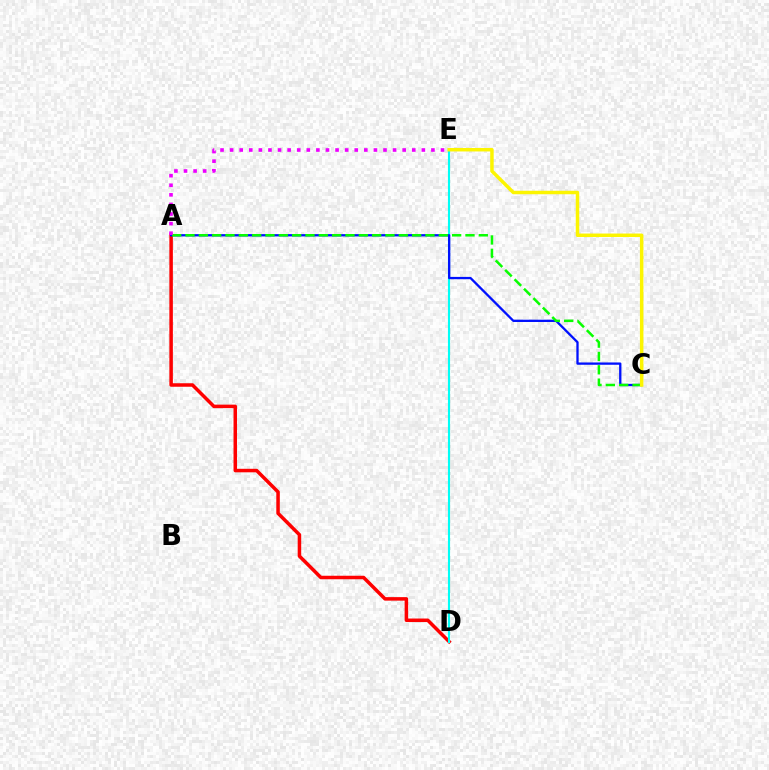{('A', 'D'): [{'color': '#ff0000', 'line_style': 'solid', 'thickness': 2.53}], ('D', 'E'): [{'color': '#00fff6', 'line_style': 'solid', 'thickness': 1.52}], ('A', 'C'): [{'color': '#0010ff', 'line_style': 'solid', 'thickness': 1.66}, {'color': '#08ff00', 'line_style': 'dashed', 'thickness': 1.81}], ('A', 'E'): [{'color': '#ee00ff', 'line_style': 'dotted', 'thickness': 2.6}], ('C', 'E'): [{'color': '#fcf500', 'line_style': 'solid', 'thickness': 2.51}]}